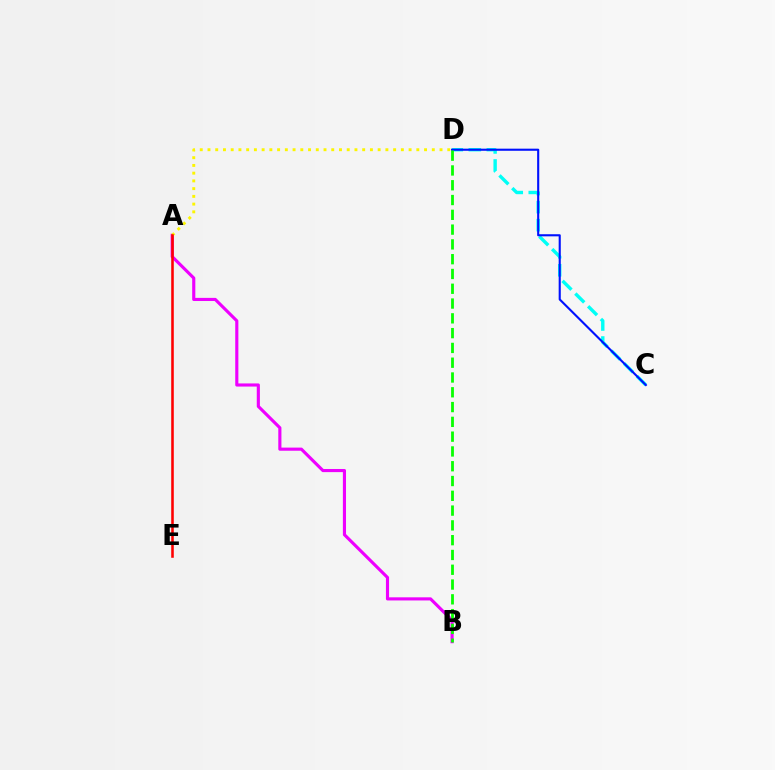{('A', 'B'): [{'color': '#ee00ff', 'line_style': 'solid', 'thickness': 2.25}], ('C', 'D'): [{'color': '#00fff6', 'line_style': 'dashed', 'thickness': 2.45}, {'color': '#0010ff', 'line_style': 'solid', 'thickness': 1.52}], ('A', 'D'): [{'color': '#fcf500', 'line_style': 'dotted', 'thickness': 2.1}], ('B', 'D'): [{'color': '#08ff00', 'line_style': 'dashed', 'thickness': 2.01}], ('A', 'E'): [{'color': '#ff0000', 'line_style': 'solid', 'thickness': 1.85}]}